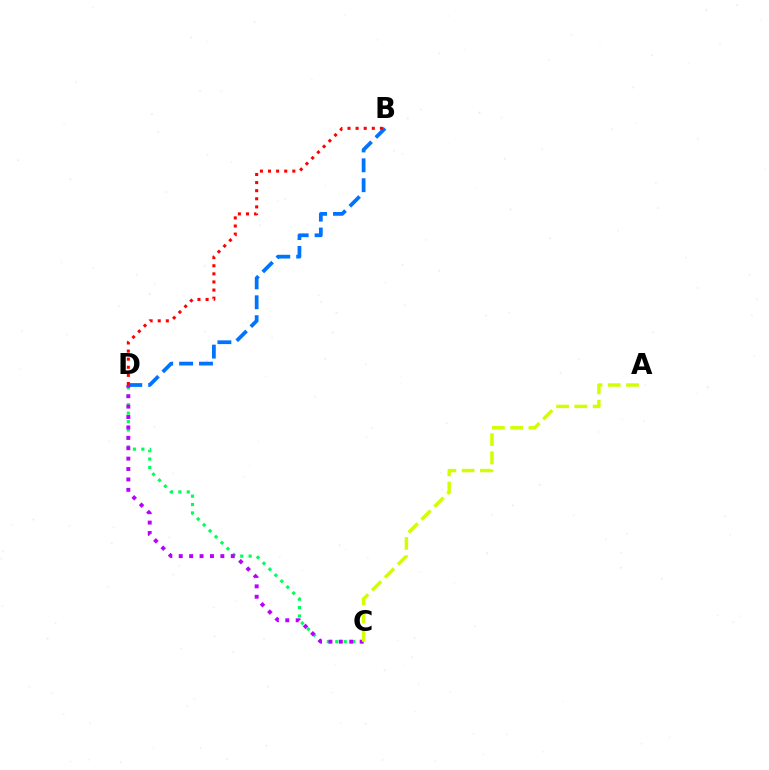{('C', 'D'): [{'color': '#00ff5c', 'line_style': 'dotted', 'thickness': 2.29}, {'color': '#b900ff', 'line_style': 'dotted', 'thickness': 2.83}], ('B', 'D'): [{'color': '#0074ff', 'line_style': 'dashed', 'thickness': 2.7}, {'color': '#ff0000', 'line_style': 'dotted', 'thickness': 2.2}], ('A', 'C'): [{'color': '#d1ff00', 'line_style': 'dashed', 'thickness': 2.48}]}